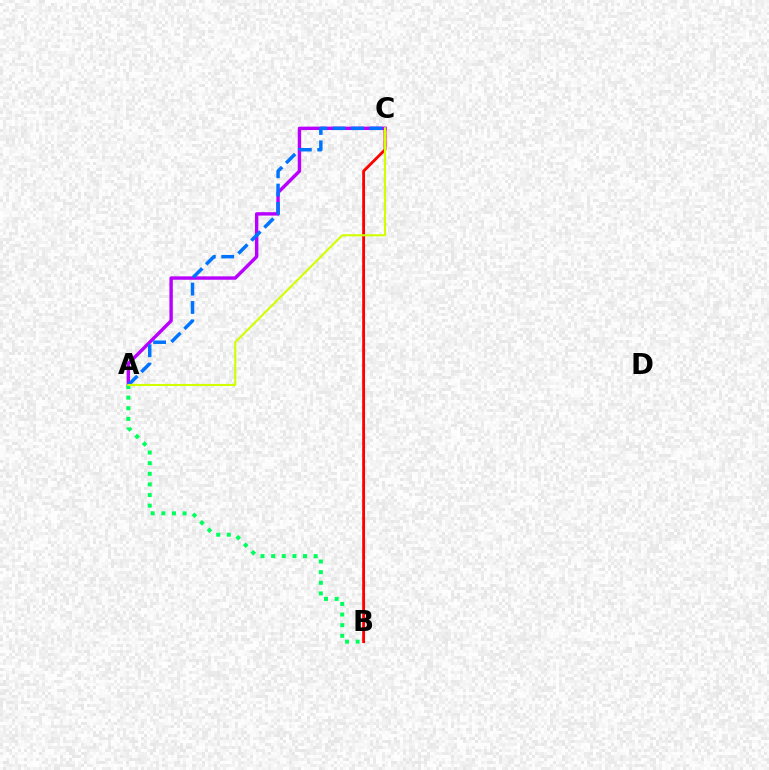{('B', 'C'): [{'color': '#ff0000', 'line_style': 'solid', 'thickness': 2.05}], ('A', 'C'): [{'color': '#b900ff', 'line_style': 'solid', 'thickness': 2.45}, {'color': '#0074ff', 'line_style': 'dashed', 'thickness': 2.5}, {'color': '#d1ff00', 'line_style': 'solid', 'thickness': 1.53}], ('A', 'B'): [{'color': '#00ff5c', 'line_style': 'dotted', 'thickness': 2.89}]}